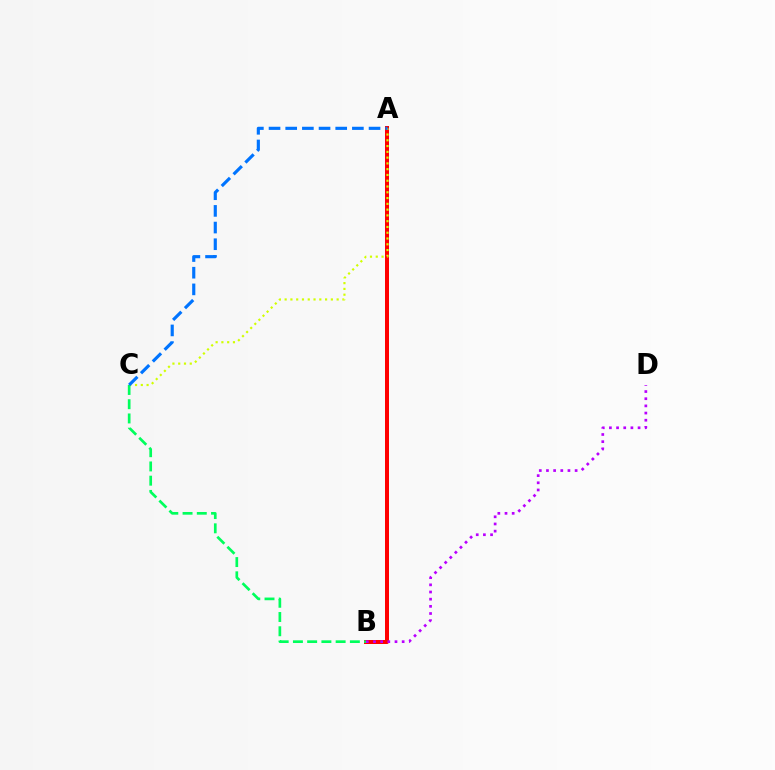{('A', 'B'): [{'color': '#ff0000', 'line_style': 'solid', 'thickness': 2.88}], ('A', 'C'): [{'color': '#d1ff00', 'line_style': 'dotted', 'thickness': 1.57}, {'color': '#0074ff', 'line_style': 'dashed', 'thickness': 2.26}], ('B', 'C'): [{'color': '#00ff5c', 'line_style': 'dashed', 'thickness': 1.93}], ('B', 'D'): [{'color': '#b900ff', 'line_style': 'dotted', 'thickness': 1.95}]}